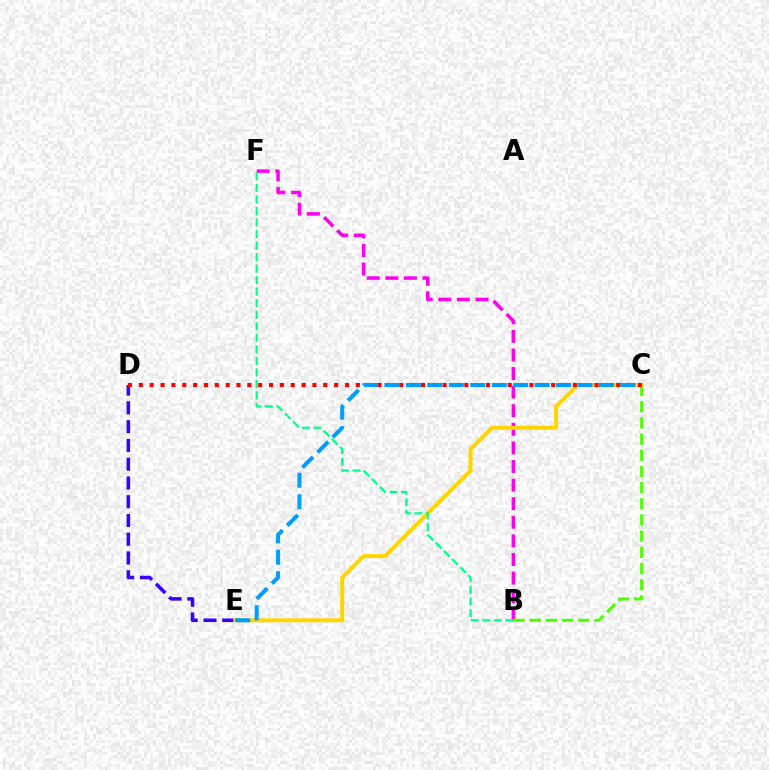{('B', 'F'): [{'color': '#ff00ed', 'line_style': 'dashed', 'thickness': 2.53}, {'color': '#00ff86', 'line_style': 'dashed', 'thickness': 1.57}], ('D', 'E'): [{'color': '#3700ff', 'line_style': 'dashed', 'thickness': 2.55}], ('B', 'C'): [{'color': '#4fff00', 'line_style': 'dashed', 'thickness': 2.2}], ('C', 'E'): [{'color': '#ffd500', 'line_style': 'solid', 'thickness': 2.87}, {'color': '#009eff', 'line_style': 'dashed', 'thickness': 2.91}], ('C', 'D'): [{'color': '#ff0000', 'line_style': 'dotted', 'thickness': 2.95}]}